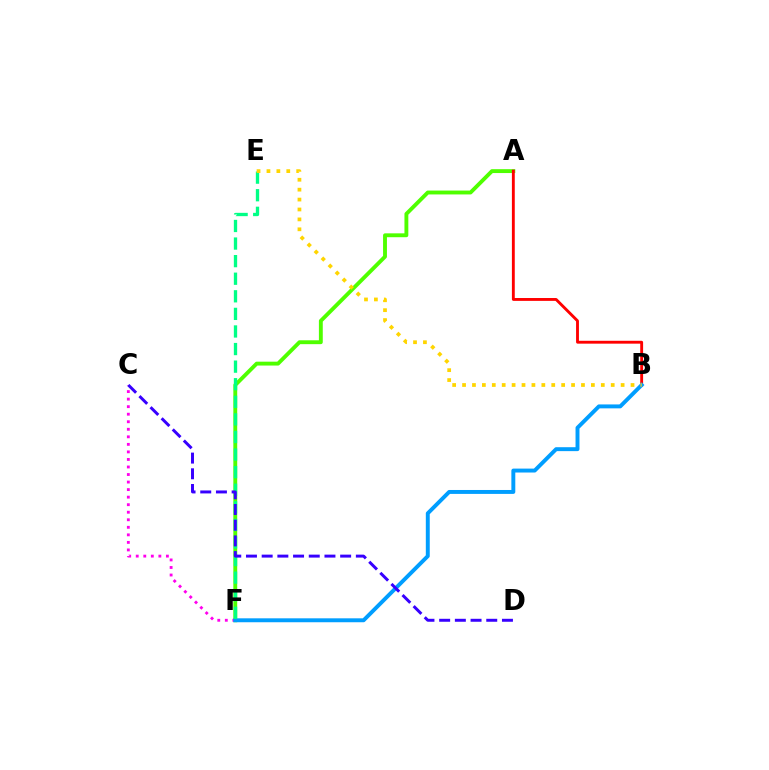{('A', 'F'): [{'color': '#4fff00', 'line_style': 'solid', 'thickness': 2.79}], ('C', 'F'): [{'color': '#ff00ed', 'line_style': 'dotted', 'thickness': 2.05}], ('A', 'B'): [{'color': '#ff0000', 'line_style': 'solid', 'thickness': 2.06}], ('B', 'F'): [{'color': '#009eff', 'line_style': 'solid', 'thickness': 2.83}], ('E', 'F'): [{'color': '#00ff86', 'line_style': 'dashed', 'thickness': 2.39}], ('B', 'E'): [{'color': '#ffd500', 'line_style': 'dotted', 'thickness': 2.69}], ('C', 'D'): [{'color': '#3700ff', 'line_style': 'dashed', 'thickness': 2.13}]}